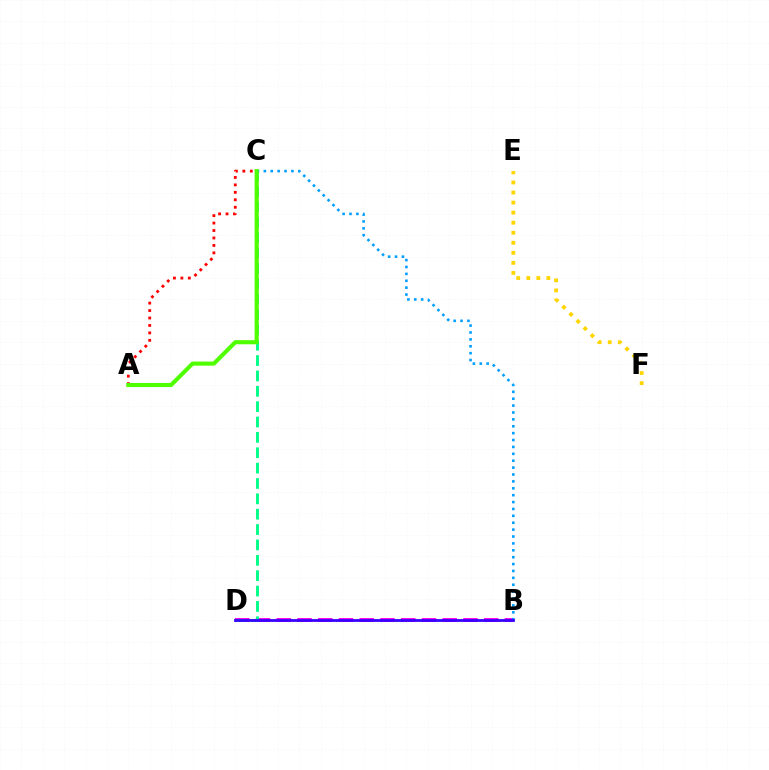{('B', 'D'): [{'color': '#ff00ed', 'line_style': 'dashed', 'thickness': 2.82}, {'color': '#3700ff', 'line_style': 'solid', 'thickness': 2.0}], ('C', 'D'): [{'color': '#00ff86', 'line_style': 'dashed', 'thickness': 2.09}], ('B', 'C'): [{'color': '#009eff', 'line_style': 'dotted', 'thickness': 1.87}], ('A', 'C'): [{'color': '#ff0000', 'line_style': 'dotted', 'thickness': 2.02}, {'color': '#4fff00', 'line_style': 'solid', 'thickness': 2.95}], ('E', 'F'): [{'color': '#ffd500', 'line_style': 'dotted', 'thickness': 2.73}]}